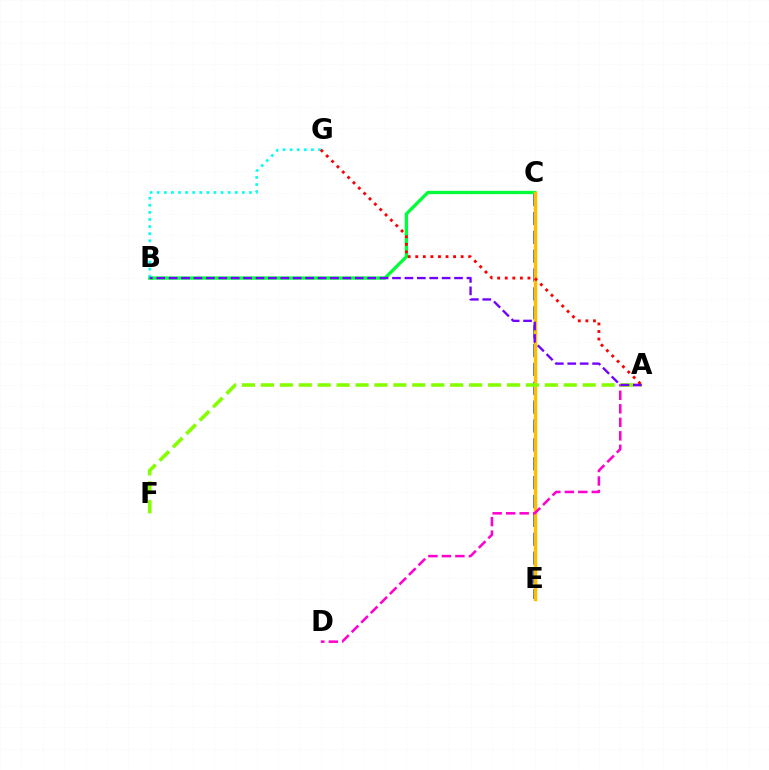{('C', 'E'): [{'color': '#004bff', 'line_style': 'dashed', 'thickness': 2.56}, {'color': '#ffbd00', 'line_style': 'solid', 'thickness': 2.5}], ('B', 'C'): [{'color': '#00ff39', 'line_style': 'solid', 'thickness': 2.37}], ('A', 'D'): [{'color': '#ff00cf', 'line_style': 'dashed', 'thickness': 1.83}], ('B', 'G'): [{'color': '#00fff6', 'line_style': 'dotted', 'thickness': 1.93}], ('A', 'F'): [{'color': '#84ff00', 'line_style': 'dashed', 'thickness': 2.57}], ('A', 'G'): [{'color': '#ff0000', 'line_style': 'dotted', 'thickness': 2.06}], ('A', 'B'): [{'color': '#7200ff', 'line_style': 'dashed', 'thickness': 1.69}]}